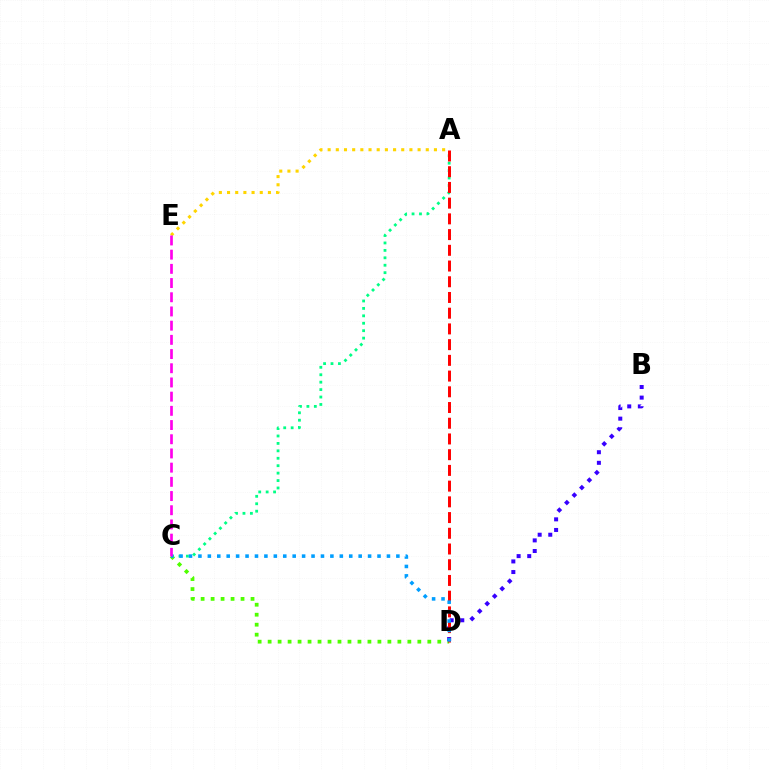{('C', 'D'): [{'color': '#4fff00', 'line_style': 'dotted', 'thickness': 2.71}, {'color': '#009eff', 'line_style': 'dotted', 'thickness': 2.56}], ('A', 'C'): [{'color': '#00ff86', 'line_style': 'dotted', 'thickness': 2.02}], ('B', 'D'): [{'color': '#3700ff', 'line_style': 'dotted', 'thickness': 2.88}], ('A', 'E'): [{'color': '#ffd500', 'line_style': 'dotted', 'thickness': 2.22}], ('A', 'D'): [{'color': '#ff0000', 'line_style': 'dashed', 'thickness': 2.14}], ('C', 'E'): [{'color': '#ff00ed', 'line_style': 'dashed', 'thickness': 1.93}]}